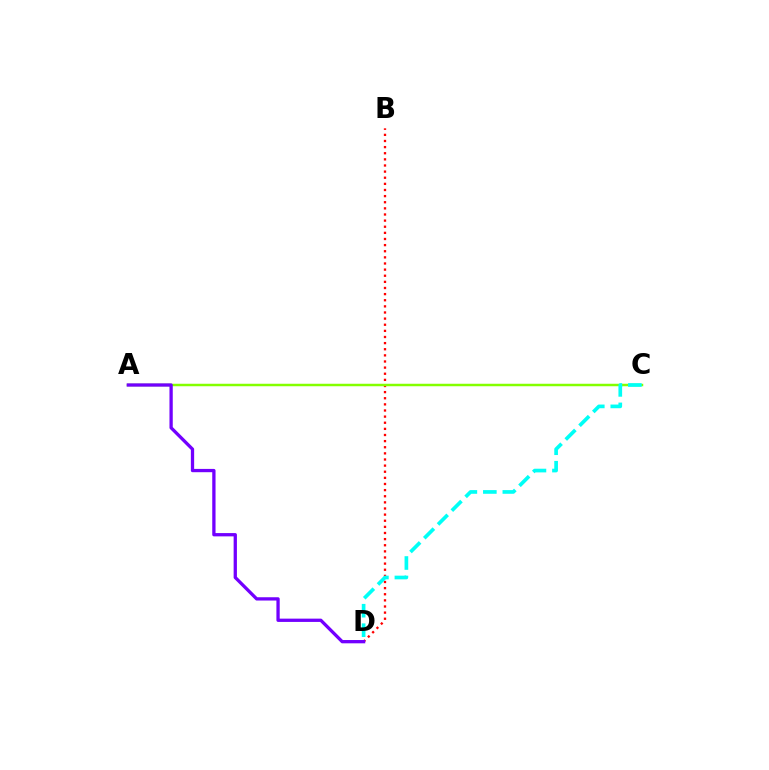{('B', 'D'): [{'color': '#ff0000', 'line_style': 'dotted', 'thickness': 1.66}], ('A', 'C'): [{'color': '#84ff00', 'line_style': 'solid', 'thickness': 1.78}], ('C', 'D'): [{'color': '#00fff6', 'line_style': 'dashed', 'thickness': 2.65}], ('A', 'D'): [{'color': '#7200ff', 'line_style': 'solid', 'thickness': 2.37}]}